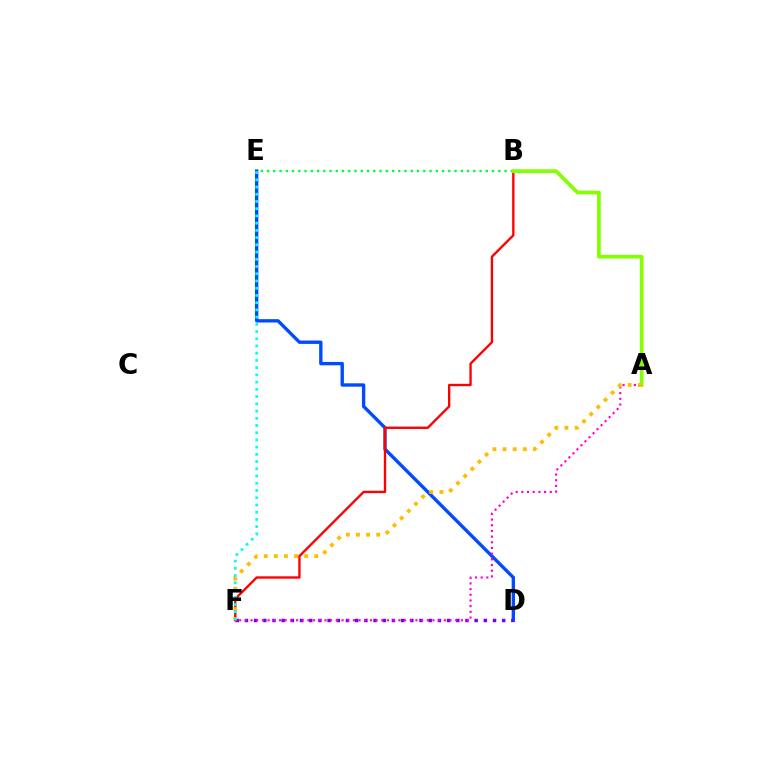{('D', 'E'): [{'color': '#004bff', 'line_style': 'solid', 'thickness': 2.42}], ('D', 'F'): [{'color': '#7200ff', 'line_style': 'dotted', 'thickness': 2.5}], ('B', 'E'): [{'color': '#00ff39', 'line_style': 'dotted', 'thickness': 1.7}], ('B', 'F'): [{'color': '#ff0000', 'line_style': 'solid', 'thickness': 1.7}], ('A', 'F'): [{'color': '#ff00cf', 'line_style': 'dotted', 'thickness': 1.54}, {'color': '#ffbd00', 'line_style': 'dotted', 'thickness': 2.75}], ('A', 'B'): [{'color': '#84ff00', 'line_style': 'solid', 'thickness': 2.67}], ('E', 'F'): [{'color': '#00fff6', 'line_style': 'dotted', 'thickness': 1.96}]}